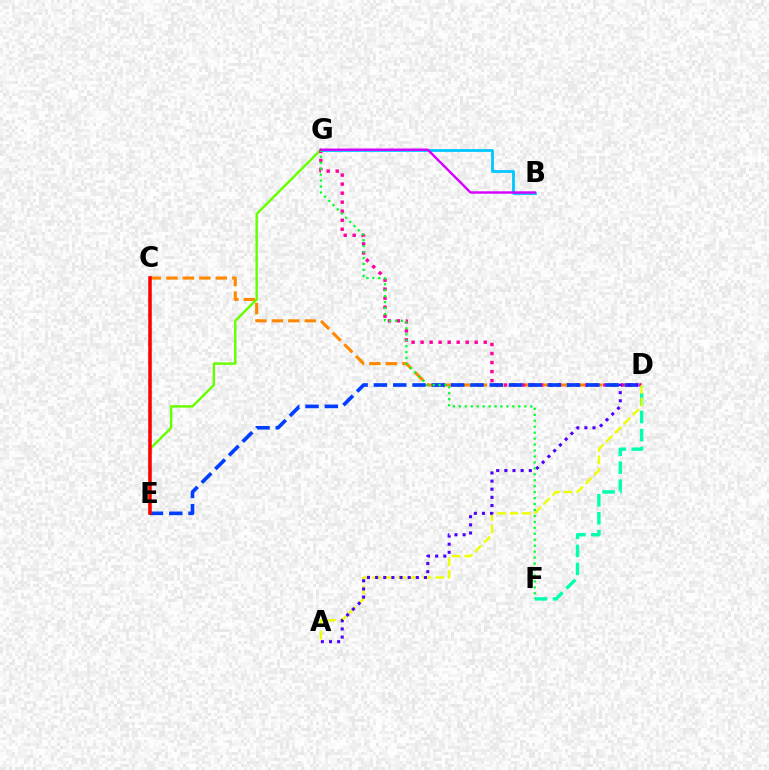{('D', 'F'): [{'color': '#00ffaf', 'line_style': 'dashed', 'thickness': 2.44}], ('C', 'D'): [{'color': '#ff8800', 'line_style': 'dashed', 'thickness': 2.24}], ('E', 'G'): [{'color': '#66ff00', 'line_style': 'solid', 'thickness': 1.75}], ('D', 'G'): [{'color': '#ff00a0', 'line_style': 'dotted', 'thickness': 2.45}], ('A', 'D'): [{'color': '#eeff00', 'line_style': 'dashed', 'thickness': 1.71}, {'color': '#4f00ff', 'line_style': 'dotted', 'thickness': 2.21}], ('B', 'G'): [{'color': '#00c7ff', 'line_style': 'solid', 'thickness': 2.01}, {'color': '#d600ff', 'line_style': 'solid', 'thickness': 1.73}], ('D', 'E'): [{'color': '#003fff', 'line_style': 'dashed', 'thickness': 2.62}], ('C', 'E'): [{'color': '#ff0000', 'line_style': 'solid', 'thickness': 2.55}], ('F', 'G'): [{'color': '#00ff27', 'line_style': 'dotted', 'thickness': 1.62}]}